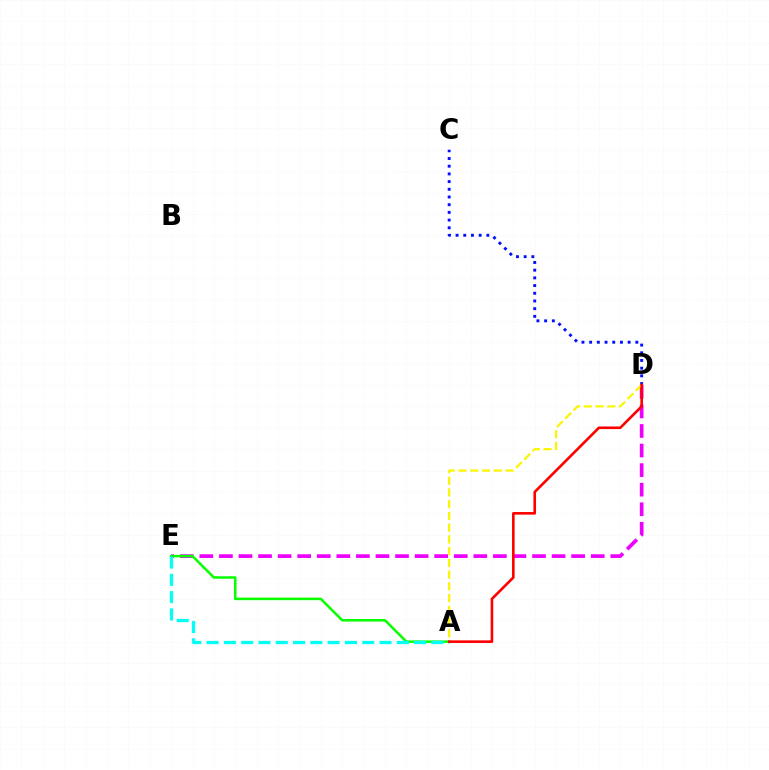{('D', 'E'): [{'color': '#ee00ff', 'line_style': 'dashed', 'thickness': 2.66}], ('A', 'E'): [{'color': '#08ff00', 'line_style': 'solid', 'thickness': 1.82}, {'color': '#00fff6', 'line_style': 'dashed', 'thickness': 2.35}], ('C', 'D'): [{'color': '#0010ff', 'line_style': 'dotted', 'thickness': 2.09}], ('A', 'D'): [{'color': '#fcf500', 'line_style': 'dashed', 'thickness': 1.59}, {'color': '#ff0000', 'line_style': 'solid', 'thickness': 1.88}]}